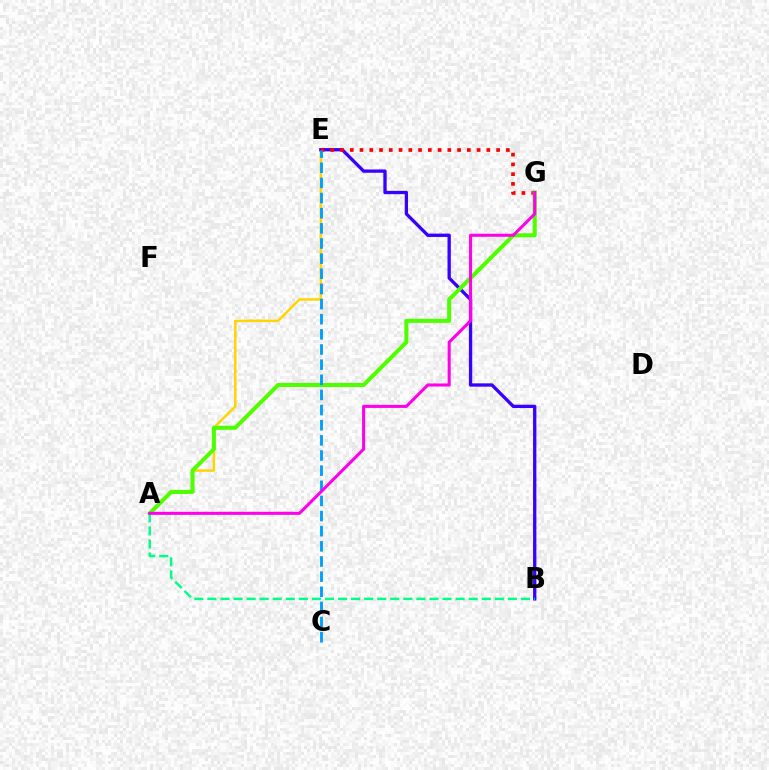{('A', 'E'): [{'color': '#ffd500', 'line_style': 'solid', 'thickness': 1.78}], ('B', 'E'): [{'color': '#3700ff', 'line_style': 'solid', 'thickness': 2.38}], ('E', 'G'): [{'color': '#ff0000', 'line_style': 'dotted', 'thickness': 2.65}], ('A', 'G'): [{'color': '#4fff00', 'line_style': 'solid', 'thickness': 2.92}, {'color': '#ff00ed', 'line_style': 'solid', 'thickness': 2.2}], ('C', 'E'): [{'color': '#009eff', 'line_style': 'dashed', 'thickness': 2.06}], ('A', 'B'): [{'color': '#00ff86', 'line_style': 'dashed', 'thickness': 1.77}]}